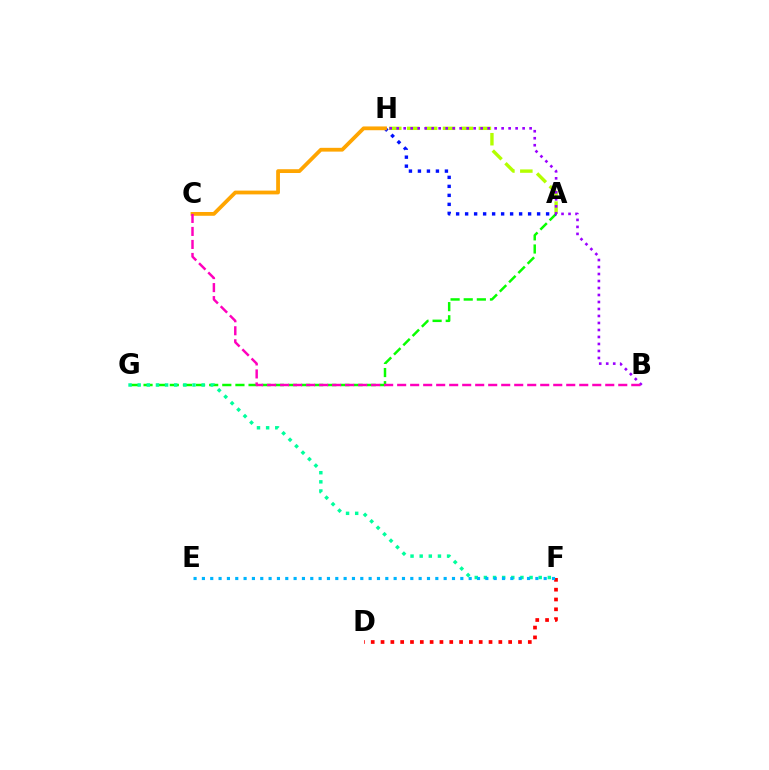{('A', 'G'): [{'color': '#08ff00', 'line_style': 'dashed', 'thickness': 1.78}], ('D', 'F'): [{'color': '#ff0000', 'line_style': 'dotted', 'thickness': 2.67}], ('A', 'H'): [{'color': '#0010ff', 'line_style': 'dotted', 'thickness': 2.44}, {'color': '#b3ff00', 'line_style': 'dashed', 'thickness': 2.43}], ('C', 'H'): [{'color': '#ffa500', 'line_style': 'solid', 'thickness': 2.73}], ('F', 'G'): [{'color': '#00ff9d', 'line_style': 'dotted', 'thickness': 2.48}], ('E', 'F'): [{'color': '#00b5ff', 'line_style': 'dotted', 'thickness': 2.26}], ('B', 'H'): [{'color': '#9b00ff', 'line_style': 'dotted', 'thickness': 1.9}], ('B', 'C'): [{'color': '#ff00bd', 'line_style': 'dashed', 'thickness': 1.77}]}